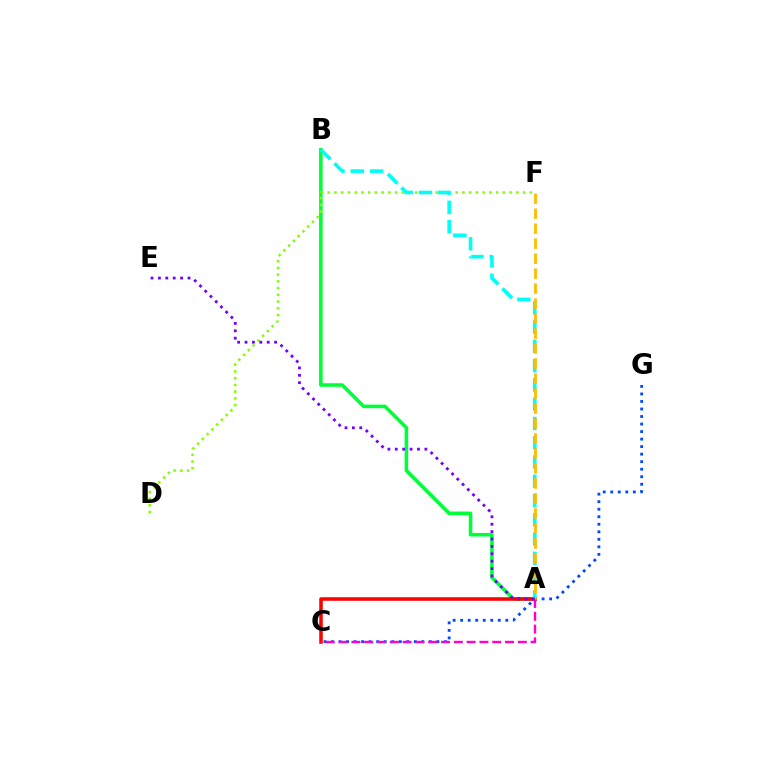{('A', 'B'): [{'color': '#00ff39', 'line_style': 'solid', 'thickness': 2.56}, {'color': '#00fff6', 'line_style': 'dashed', 'thickness': 2.62}], ('C', 'G'): [{'color': '#004bff', 'line_style': 'dotted', 'thickness': 2.04}], ('A', 'C'): [{'color': '#ff0000', 'line_style': 'solid', 'thickness': 2.55}, {'color': '#ff00cf', 'line_style': 'dashed', 'thickness': 1.74}], ('D', 'F'): [{'color': '#84ff00', 'line_style': 'dotted', 'thickness': 1.83}], ('A', 'F'): [{'color': '#ffbd00', 'line_style': 'dashed', 'thickness': 2.04}], ('A', 'E'): [{'color': '#7200ff', 'line_style': 'dotted', 'thickness': 2.01}]}